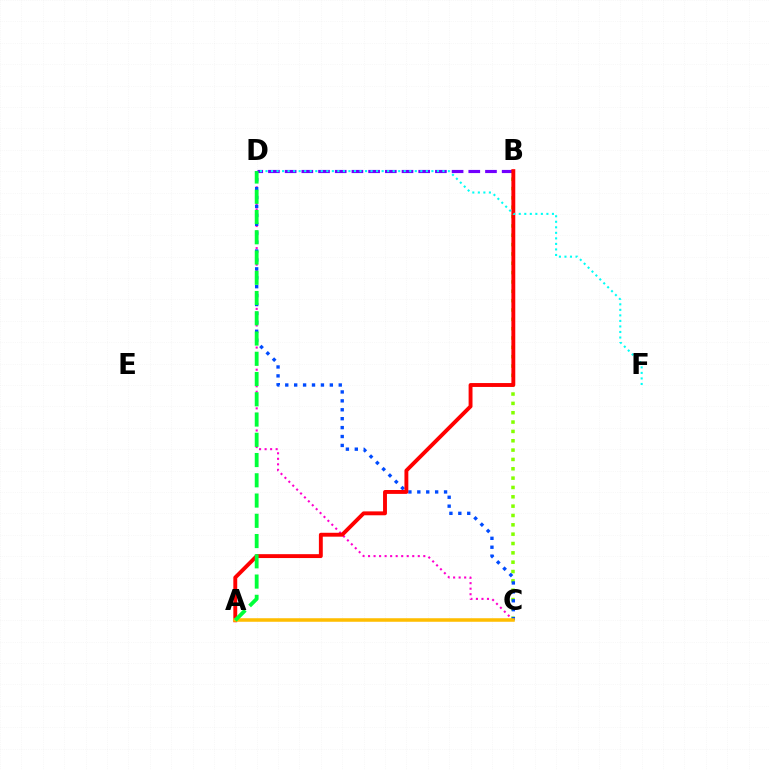{('B', 'C'): [{'color': '#84ff00', 'line_style': 'dotted', 'thickness': 2.54}], ('C', 'D'): [{'color': '#ff00cf', 'line_style': 'dotted', 'thickness': 1.5}, {'color': '#004bff', 'line_style': 'dotted', 'thickness': 2.42}], ('B', 'D'): [{'color': '#7200ff', 'line_style': 'dashed', 'thickness': 2.27}], ('A', 'B'): [{'color': '#ff0000', 'line_style': 'solid', 'thickness': 2.8}], ('A', 'C'): [{'color': '#ffbd00', 'line_style': 'solid', 'thickness': 2.55}], ('D', 'F'): [{'color': '#00fff6', 'line_style': 'dotted', 'thickness': 1.5}], ('A', 'D'): [{'color': '#00ff39', 'line_style': 'dashed', 'thickness': 2.75}]}